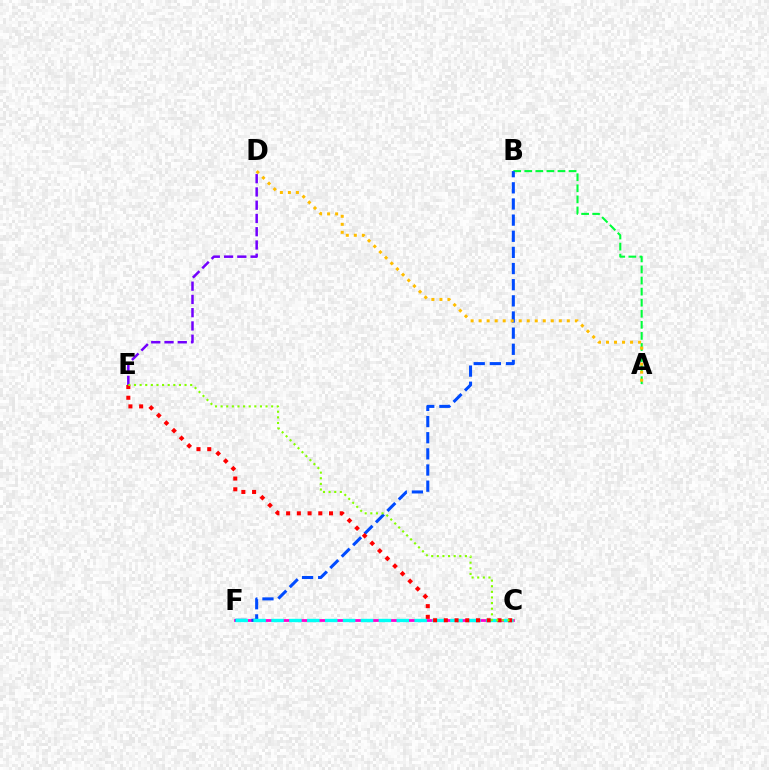{('C', 'F'): [{'color': '#ff00cf', 'line_style': 'solid', 'thickness': 1.99}, {'color': '#00fff6', 'line_style': 'dashed', 'thickness': 2.43}], ('A', 'B'): [{'color': '#00ff39', 'line_style': 'dashed', 'thickness': 1.5}], ('D', 'E'): [{'color': '#7200ff', 'line_style': 'dashed', 'thickness': 1.8}], ('B', 'F'): [{'color': '#004bff', 'line_style': 'dashed', 'thickness': 2.19}], ('A', 'D'): [{'color': '#ffbd00', 'line_style': 'dotted', 'thickness': 2.18}], ('C', 'E'): [{'color': '#ff0000', 'line_style': 'dotted', 'thickness': 2.91}, {'color': '#84ff00', 'line_style': 'dotted', 'thickness': 1.53}]}